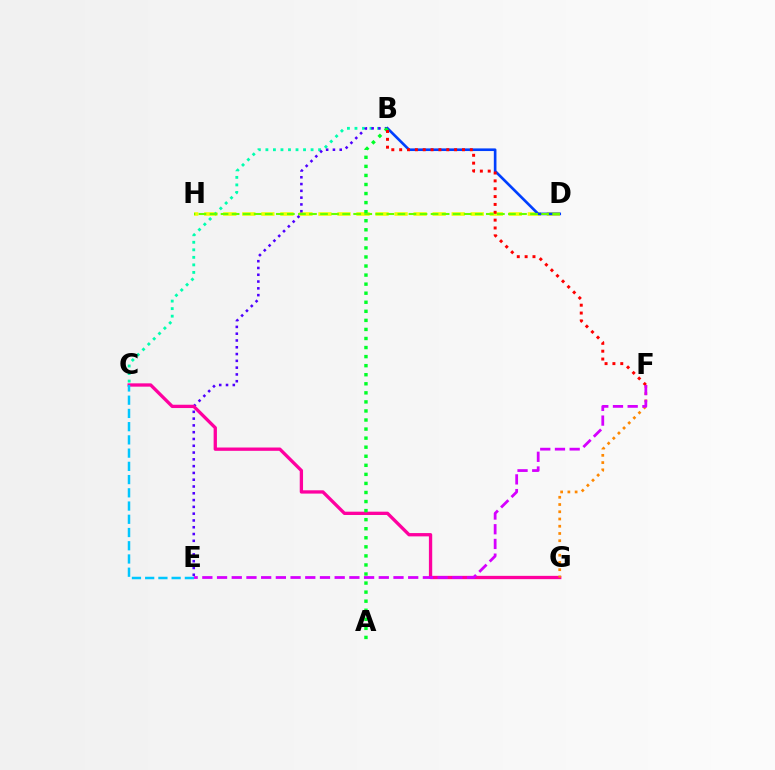{('D', 'H'): [{'color': '#eeff00', 'line_style': 'dashed', 'thickness': 2.59}, {'color': '#66ff00', 'line_style': 'dashed', 'thickness': 1.5}], ('B', 'C'): [{'color': '#00ffaf', 'line_style': 'dotted', 'thickness': 2.05}], ('B', 'D'): [{'color': '#003fff', 'line_style': 'solid', 'thickness': 1.9}], ('B', 'E'): [{'color': '#4f00ff', 'line_style': 'dotted', 'thickness': 1.84}], ('C', 'G'): [{'color': '#ff00a0', 'line_style': 'solid', 'thickness': 2.38}], ('A', 'B'): [{'color': '#00ff27', 'line_style': 'dotted', 'thickness': 2.46}], ('B', 'F'): [{'color': '#ff0000', 'line_style': 'dotted', 'thickness': 2.13}], ('F', 'G'): [{'color': '#ff8800', 'line_style': 'dotted', 'thickness': 1.97}], ('E', 'F'): [{'color': '#d600ff', 'line_style': 'dashed', 'thickness': 2.0}], ('C', 'E'): [{'color': '#00c7ff', 'line_style': 'dashed', 'thickness': 1.8}]}